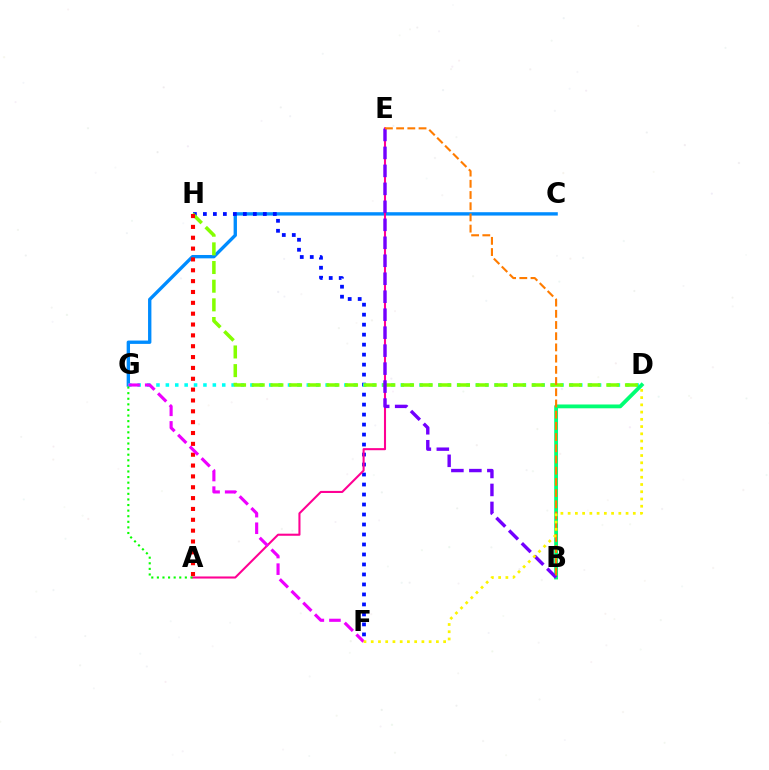{('C', 'G'): [{'color': '#008cff', 'line_style': 'solid', 'thickness': 2.41}], ('F', 'H'): [{'color': '#0010ff', 'line_style': 'dotted', 'thickness': 2.71}], ('D', 'G'): [{'color': '#00fff6', 'line_style': 'dotted', 'thickness': 2.55}], ('A', 'E'): [{'color': '#ff0094', 'line_style': 'solid', 'thickness': 1.5}], ('D', 'H'): [{'color': '#84ff00', 'line_style': 'dashed', 'thickness': 2.54}], ('B', 'D'): [{'color': '#00ff74', 'line_style': 'solid', 'thickness': 2.74}], ('A', 'H'): [{'color': '#ff0000', 'line_style': 'dotted', 'thickness': 2.95}], ('B', 'E'): [{'color': '#7200ff', 'line_style': 'dashed', 'thickness': 2.44}, {'color': '#ff7c00', 'line_style': 'dashed', 'thickness': 1.52}], ('F', 'G'): [{'color': '#ee00ff', 'line_style': 'dashed', 'thickness': 2.25}], ('D', 'F'): [{'color': '#fcf500', 'line_style': 'dotted', 'thickness': 1.97}], ('A', 'G'): [{'color': '#08ff00', 'line_style': 'dotted', 'thickness': 1.52}]}